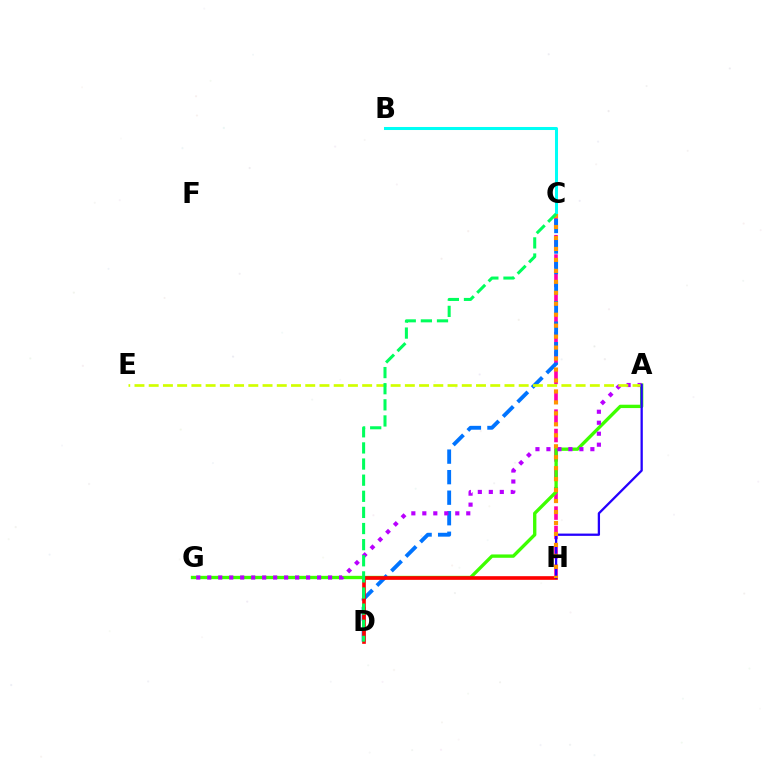{('B', 'C'): [{'color': '#00fff6', 'line_style': 'solid', 'thickness': 2.18}], ('C', 'H'): [{'color': '#ff00ac', 'line_style': 'dashed', 'thickness': 2.63}, {'color': '#ff9400', 'line_style': 'dotted', 'thickness': 2.98}], ('A', 'G'): [{'color': '#3dff00', 'line_style': 'solid', 'thickness': 2.41}, {'color': '#b900ff', 'line_style': 'dotted', 'thickness': 2.98}], ('C', 'D'): [{'color': '#0074ff', 'line_style': 'dashed', 'thickness': 2.79}, {'color': '#00ff5c', 'line_style': 'dashed', 'thickness': 2.19}], ('A', 'E'): [{'color': '#d1ff00', 'line_style': 'dashed', 'thickness': 1.93}], ('D', 'H'): [{'color': '#ff0000', 'line_style': 'solid', 'thickness': 2.63}], ('A', 'H'): [{'color': '#2500ff', 'line_style': 'solid', 'thickness': 1.64}]}